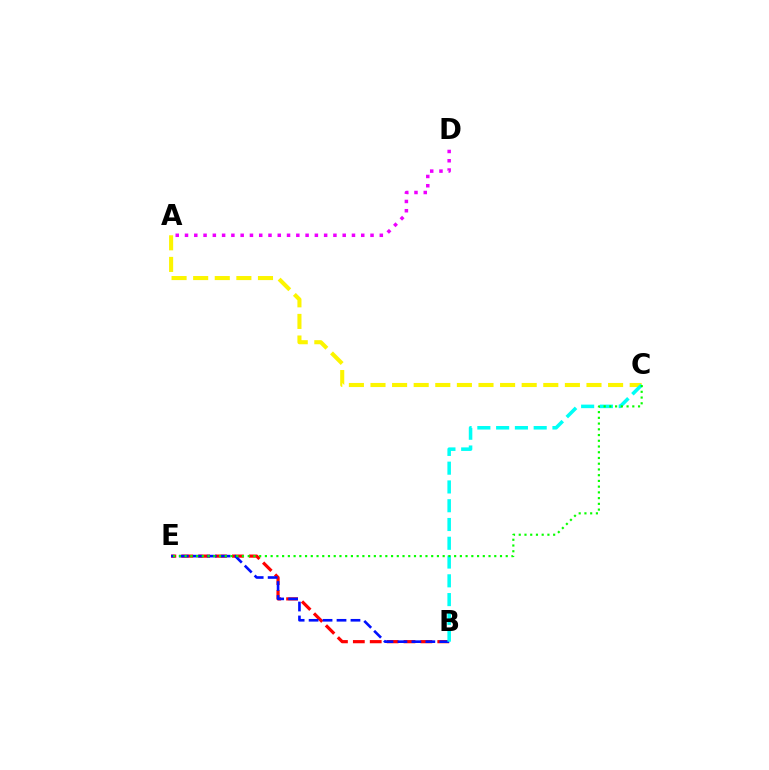{('B', 'E'): [{'color': '#ff0000', 'line_style': 'dashed', 'thickness': 2.29}, {'color': '#0010ff', 'line_style': 'dashed', 'thickness': 1.9}], ('A', 'D'): [{'color': '#ee00ff', 'line_style': 'dotted', 'thickness': 2.52}], ('A', 'C'): [{'color': '#fcf500', 'line_style': 'dashed', 'thickness': 2.93}], ('B', 'C'): [{'color': '#00fff6', 'line_style': 'dashed', 'thickness': 2.55}], ('C', 'E'): [{'color': '#08ff00', 'line_style': 'dotted', 'thickness': 1.56}]}